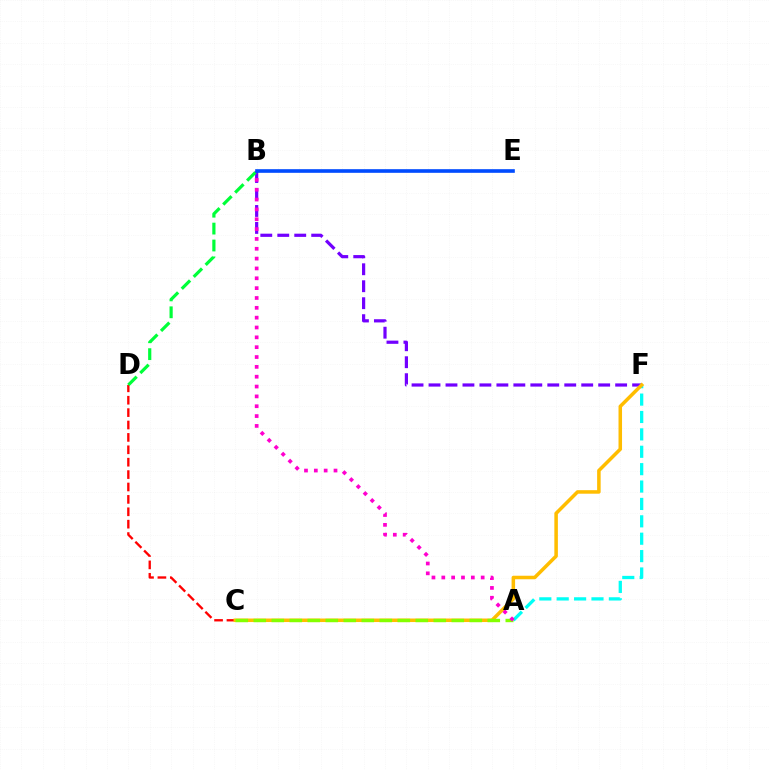{('C', 'D'): [{'color': '#ff0000', 'line_style': 'dashed', 'thickness': 1.68}], ('B', 'F'): [{'color': '#7200ff', 'line_style': 'dashed', 'thickness': 2.3}], ('B', 'D'): [{'color': '#00ff39', 'line_style': 'dashed', 'thickness': 2.3}], ('A', 'F'): [{'color': '#00fff6', 'line_style': 'dashed', 'thickness': 2.36}], ('C', 'F'): [{'color': '#ffbd00', 'line_style': 'solid', 'thickness': 2.54}], ('A', 'C'): [{'color': '#84ff00', 'line_style': 'dashed', 'thickness': 2.45}], ('A', 'B'): [{'color': '#ff00cf', 'line_style': 'dotted', 'thickness': 2.67}], ('B', 'E'): [{'color': '#004bff', 'line_style': 'solid', 'thickness': 2.62}]}